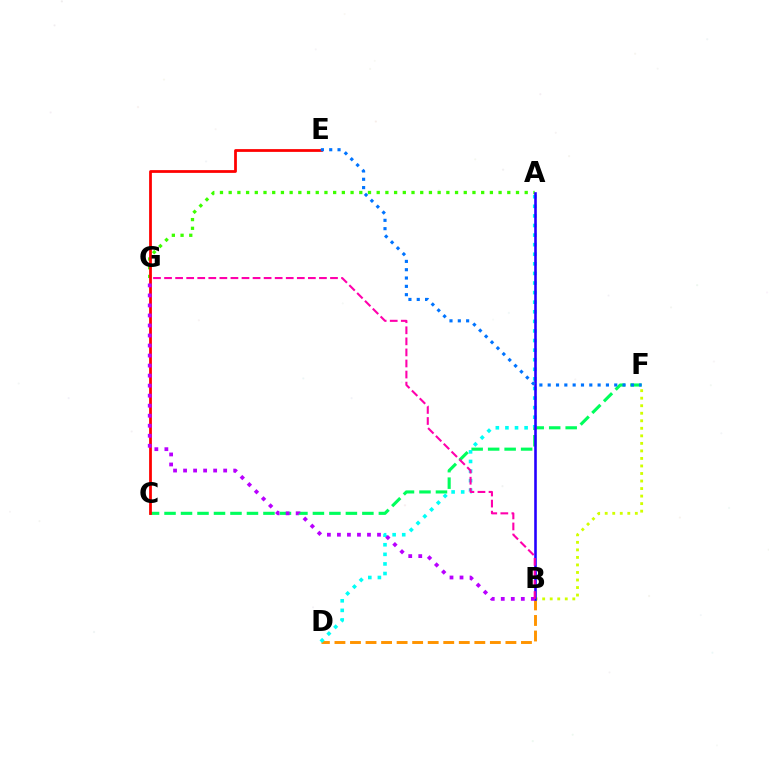{('B', 'D'): [{'color': '#ff9400', 'line_style': 'dashed', 'thickness': 2.11}], ('C', 'F'): [{'color': '#00ff5c', 'line_style': 'dashed', 'thickness': 2.24}], ('A', 'G'): [{'color': '#3dff00', 'line_style': 'dotted', 'thickness': 2.37}], ('C', 'E'): [{'color': '#ff0000', 'line_style': 'solid', 'thickness': 1.99}], ('A', 'D'): [{'color': '#00fff6', 'line_style': 'dotted', 'thickness': 2.6}], ('B', 'F'): [{'color': '#d1ff00', 'line_style': 'dotted', 'thickness': 2.05}], ('A', 'B'): [{'color': '#2500ff', 'line_style': 'solid', 'thickness': 1.87}], ('B', 'G'): [{'color': '#b900ff', 'line_style': 'dotted', 'thickness': 2.72}, {'color': '#ff00ac', 'line_style': 'dashed', 'thickness': 1.5}], ('E', 'F'): [{'color': '#0074ff', 'line_style': 'dotted', 'thickness': 2.26}]}